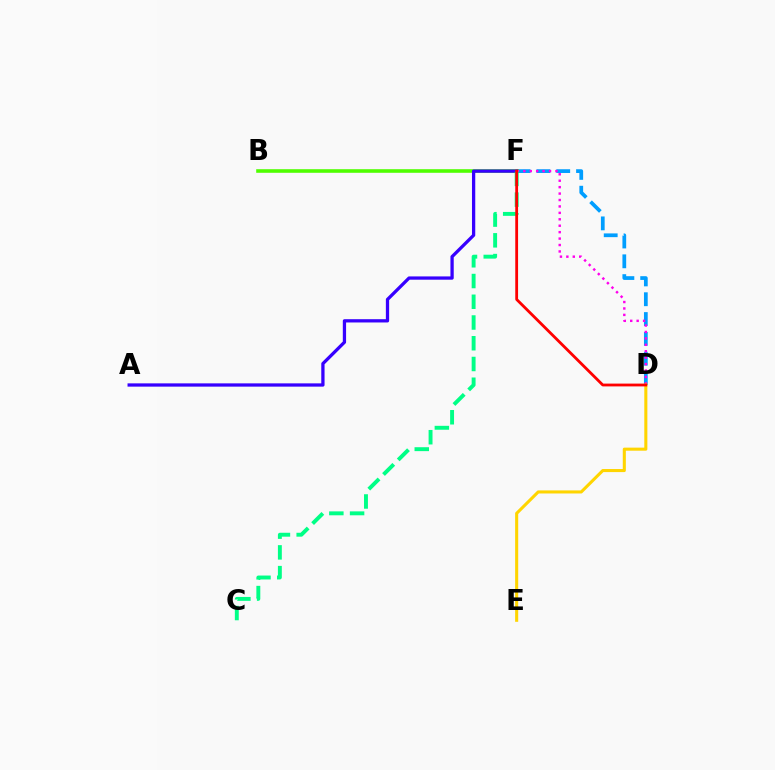{('D', 'F'): [{'color': '#009eff', 'line_style': 'dashed', 'thickness': 2.69}, {'color': '#ff00ed', 'line_style': 'dotted', 'thickness': 1.75}, {'color': '#ff0000', 'line_style': 'solid', 'thickness': 2.02}], ('B', 'F'): [{'color': '#4fff00', 'line_style': 'solid', 'thickness': 2.58}], ('A', 'F'): [{'color': '#3700ff', 'line_style': 'solid', 'thickness': 2.36}], ('D', 'E'): [{'color': '#ffd500', 'line_style': 'solid', 'thickness': 2.21}], ('C', 'F'): [{'color': '#00ff86', 'line_style': 'dashed', 'thickness': 2.82}]}